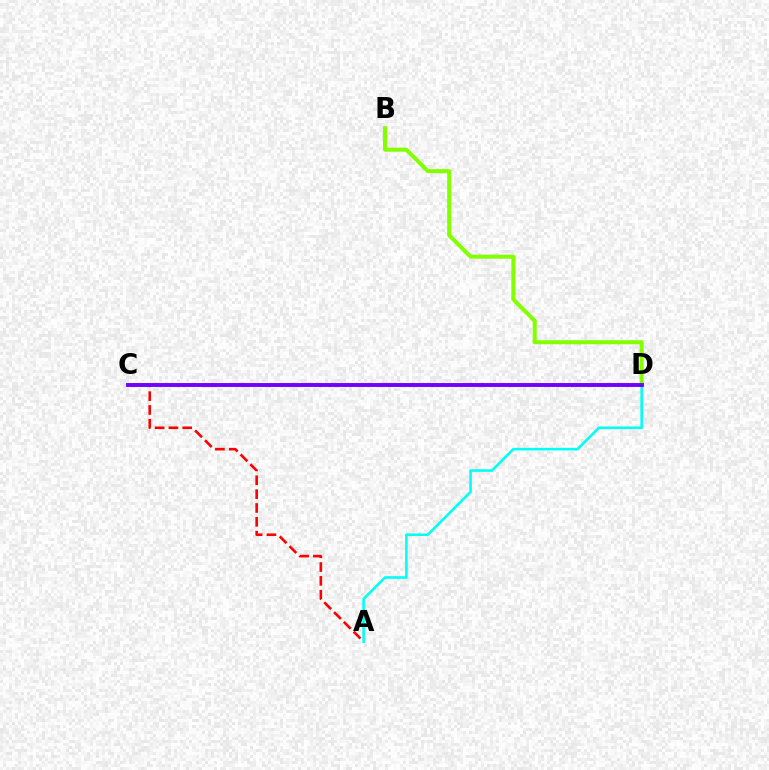{('B', 'D'): [{'color': '#84ff00', 'line_style': 'solid', 'thickness': 2.89}], ('A', 'C'): [{'color': '#ff0000', 'line_style': 'dashed', 'thickness': 1.88}], ('A', 'D'): [{'color': '#00fff6', 'line_style': 'solid', 'thickness': 1.87}], ('C', 'D'): [{'color': '#7200ff', 'line_style': 'solid', 'thickness': 2.81}]}